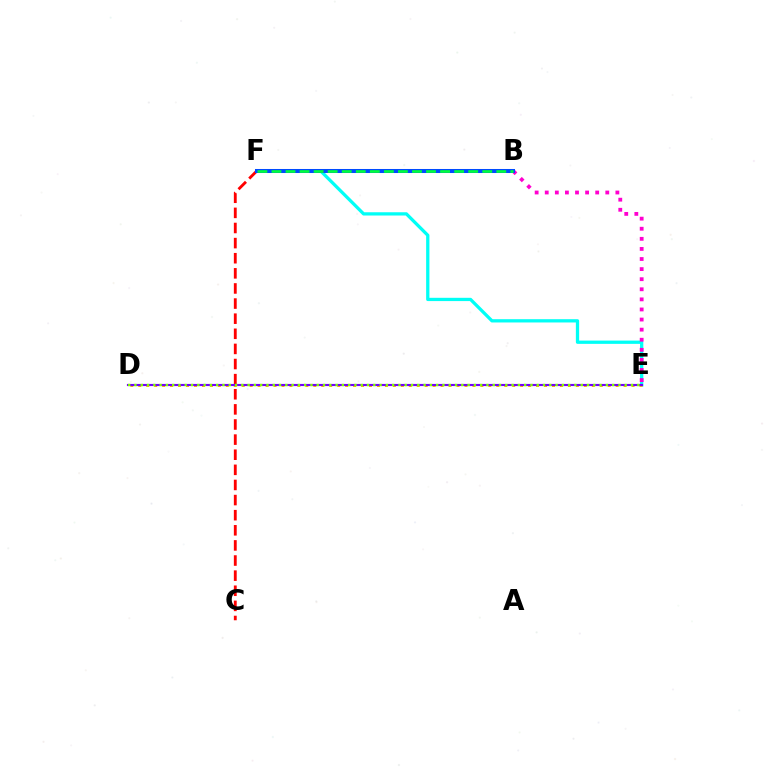{('E', 'F'): [{'color': '#00fff6', 'line_style': 'solid', 'thickness': 2.36}], ('D', 'E'): [{'color': '#ffbd00', 'line_style': 'dotted', 'thickness': 2.16}, {'color': '#7200ff', 'line_style': 'solid', 'thickness': 1.54}, {'color': '#84ff00', 'line_style': 'dotted', 'thickness': 1.71}], ('B', 'E'): [{'color': '#ff00cf', 'line_style': 'dotted', 'thickness': 2.74}], ('C', 'F'): [{'color': '#ff0000', 'line_style': 'dashed', 'thickness': 2.05}], ('B', 'F'): [{'color': '#004bff', 'line_style': 'solid', 'thickness': 2.9}, {'color': '#00ff39', 'line_style': 'dashed', 'thickness': 1.91}]}